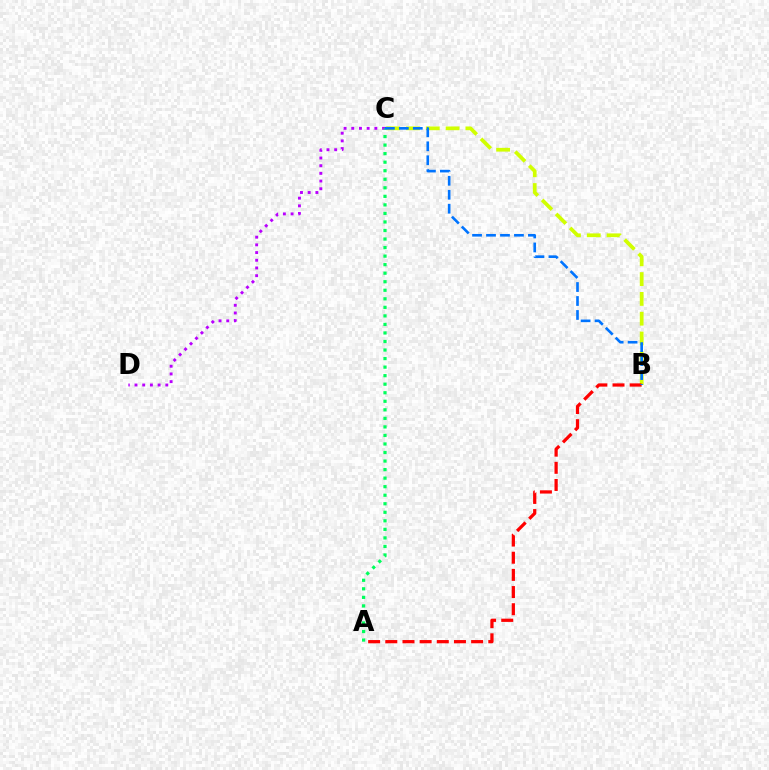{('B', 'C'): [{'color': '#d1ff00', 'line_style': 'dashed', 'thickness': 2.69}, {'color': '#0074ff', 'line_style': 'dashed', 'thickness': 1.9}], ('A', 'B'): [{'color': '#ff0000', 'line_style': 'dashed', 'thickness': 2.33}], ('C', 'D'): [{'color': '#b900ff', 'line_style': 'dotted', 'thickness': 2.09}], ('A', 'C'): [{'color': '#00ff5c', 'line_style': 'dotted', 'thickness': 2.32}]}